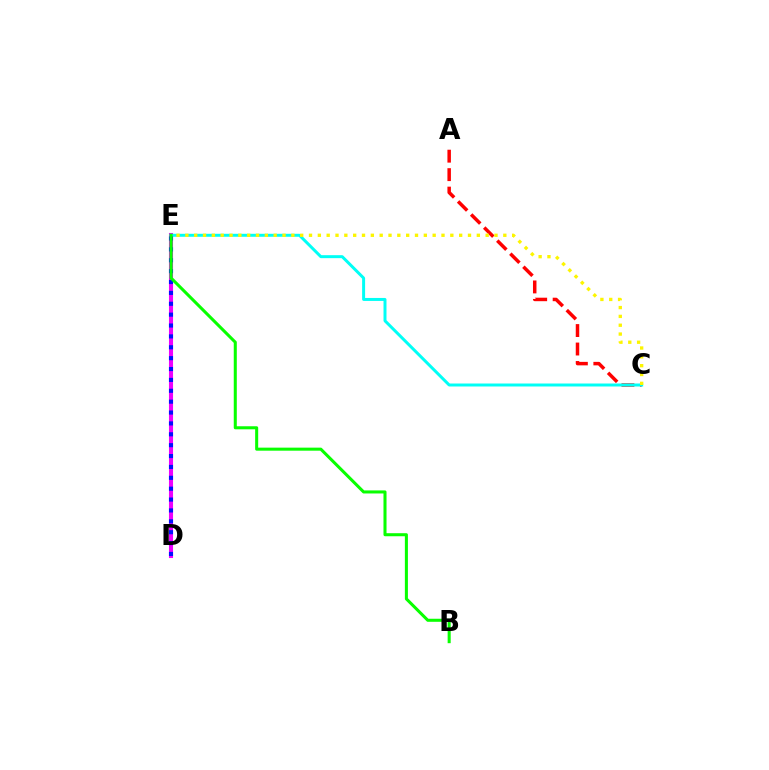{('D', 'E'): [{'color': '#ee00ff', 'line_style': 'solid', 'thickness': 2.94}, {'color': '#0010ff', 'line_style': 'dotted', 'thickness': 2.96}], ('A', 'C'): [{'color': '#ff0000', 'line_style': 'dashed', 'thickness': 2.51}], ('C', 'E'): [{'color': '#00fff6', 'line_style': 'solid', 'thickness': 2.15}, {'color': '#fcf500', 'line_style': 'dotted', 'thickness': 2.4}], ('B', 'E'): [{'color': '#08ff00', 'line_style': 'solid', 'thickness': 2.19}]}